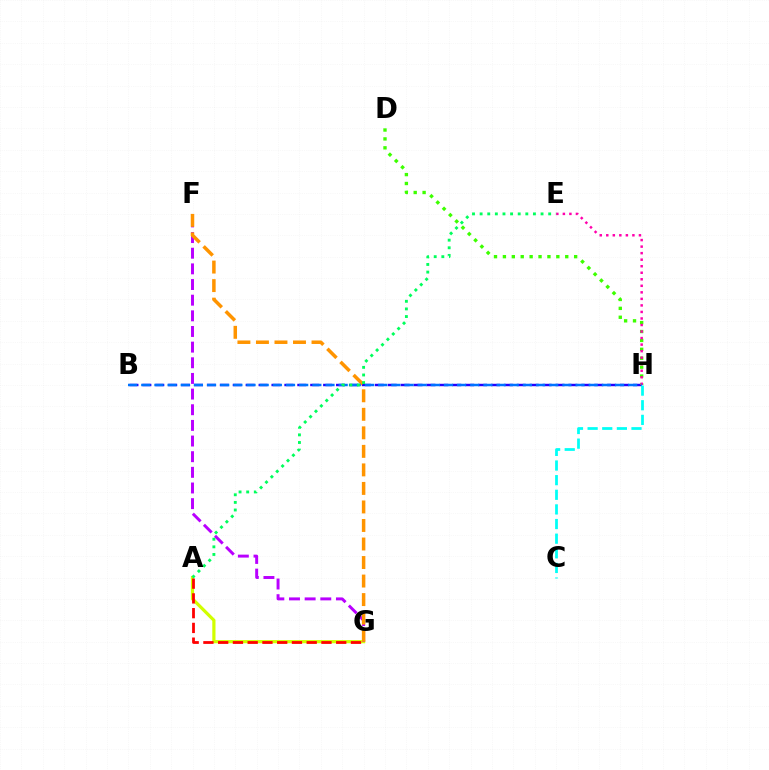{('B', 'H'): [{'color': '#2500ff', 'line_style': 'dashed', 'thickness': 1.75}, {'color': '#0074ff', 'line_style': 'dashed', 'thickness': 1.79}], ('A', 'G'): [{'color': '#d1ff00', 'line_style': 'solid', 'thickness': 2.31}, {'color': '#ff0000', 'line_style': 'dashed', 'thickness': 2.0}], ('D', 'H'): [{'color': '#3dff00', 'line_style': 'dotted', 'thickness': 2.42}], ('E', 'H'): [{'color': '#ff00ac', 'line_style': 'dotted', 'thickness': 1.77}], ('F', 'G'): [{'color': '#b900ff', 'line_style': 'dashed', 'thickness': 2.13}, {'color': '#ff9400', 'line_style': 'dashed', 'thickness': 2.52}], ('C', 'H'): [{'color': '#00fff6', 'line_style': 'dashed', 'thickness': 1.99}], ('A', 'E'): [{'color': '#00ff5c', 'line_style': 'dotted', 'thickness': 2.07}]}